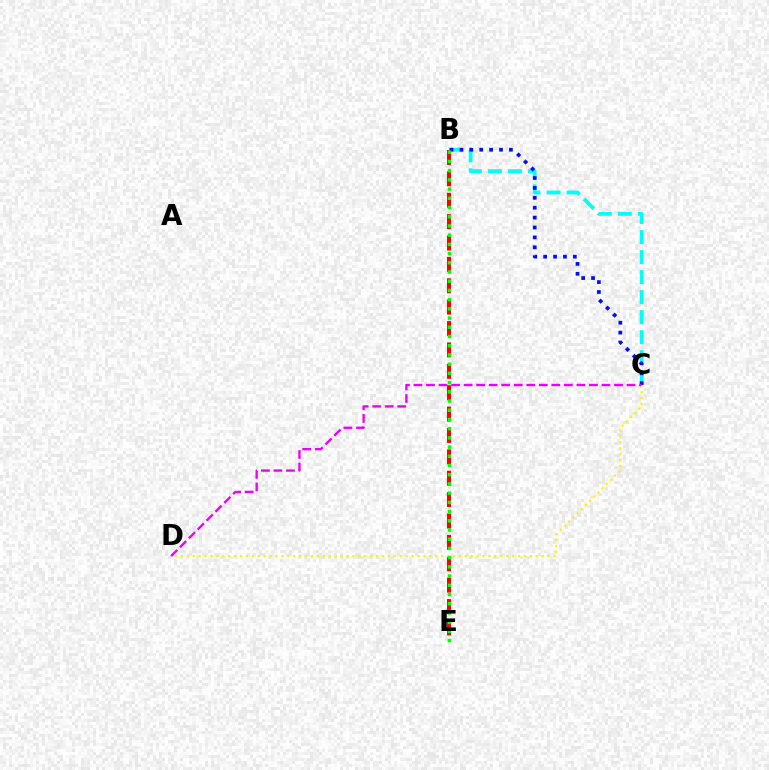{('B', 'E'): [{'color': '#ff0000', 'line_style': 'dashed', 'thickness': 2.91}, {'color': '#08ff00', 'line_style': 'dotted', 'thickness': 2.5}], ('B', 'C'): [{'color': '#00fff6', 'line_style': 'dashed', 'thickness': 2.72}, {'color': '#0010ff', 'line_style': 'dotted', 'thickness': 2.69}], ('C', 'D'): [{'color': '#fcf500', 'line_style': 'dotted', 'thickness': 1.61}, {'color': '#ee00ff', 'line_style': 'dashed', 'thickness': 1.7}]}